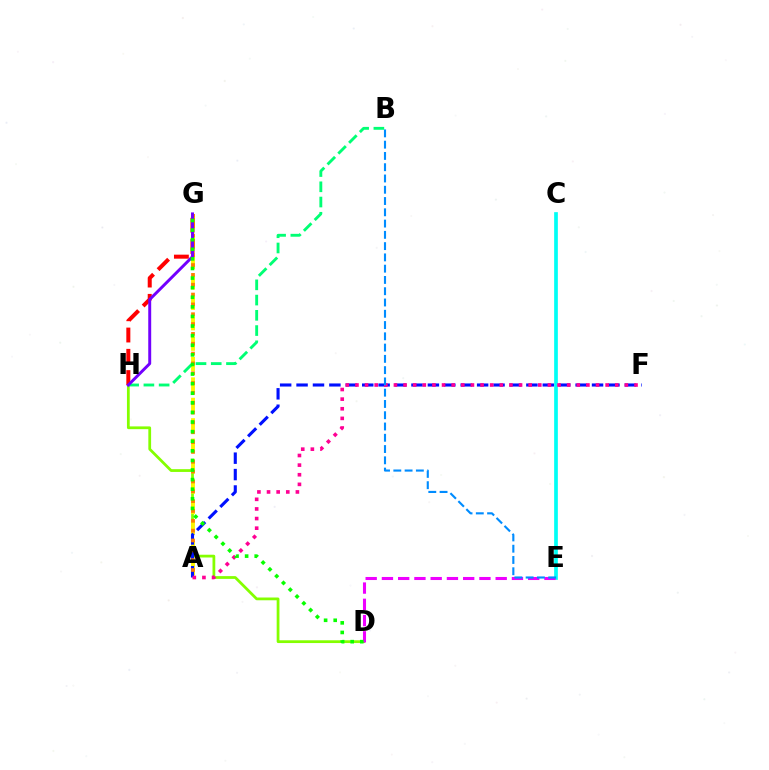{('D', 'H'): [{'color': '#84ff00', 'line_style': 'solid', 'thickness': 1.99}], ('A', 'G'): [{'color': '#fcf500', 'line_style': 'dashed', 'thickness': 2.77}, {'color': '#ff7c00', 'line_style': 'dotted', 'thickness': 2.67}], ('C', 'E'): [{'color': '#00fff6', 'line_style': 'solid', 'thickness': 2.66}], ('D', 'E'): [{'color': '#ee00ff', 'line_style': 'dashed', 'thickness': 2.21}], ('G', 'H'): [{'color': '#ff0000', 'line_style': 'dashed', 'thickness': 2.89}, {'color': '#7200ff', 'line_style': 'solid', 'thickness': 2.12}], ('A', 'F'): [{'color': '#0010ff', 'line_style': 'dashed', 'thickness': 2.23}, {'color': '#ff0094', 'line_style': 'dotted', 'thickness': 2.61}], ('B', 'H'): [{'color': '#00ff74', 'line_style': 'dashed', 'thickness': 2.07}], ('D', 'G'): [{'color': '#08ff00', 'line_style': 'dotted', 'thickness': 2.61}], ('B', 'E'): [{'color': '#008cff', 'line_style': 'dashed', 'thickness': 1.53}]}